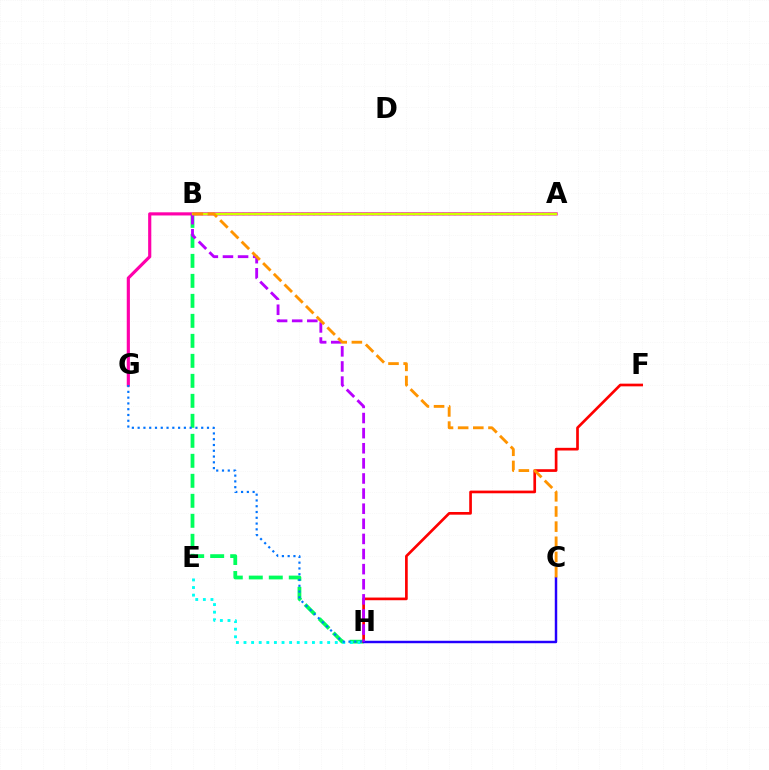{('B', 'H'): [{'color': '#00ff5c', 'line_style': 'dashed', 'thickness': 2.72}, {'color': '#b900ff', 'line_style': 'dashed', 'thickness': 2.05}], ('A', 'G'): [{'color': '#ff00ac', 'line_style': 'solid', 'thickness': 2.27}], ('A', 'B'): [{'color': '#3dff00', 'line_style': 'dotted', 'thickness': 1.6}, {'color': '#d1ff00', 'line_style': 'solid', 'thickness': 1.69}], ('E', 'H'): [{'color': '#00fff6', 'line_style': 'dotted', 'thickness': 2.07}], ('F', 'H'): [{'color': '#ff0000', 'line_style': 'solid', 'thickness': 1.93}], ('C', 'H'): [{'color': '#2500ff', 'line_style': 'solid', 'thickness': 1.77}], ('G', 'H'): [{'color': '#0074ff', 'line_style': 'dotted', 'thickness': 1.57}], ('B', 'C'): [{'color': '#ff9400', 'line_style': 'dashed', 'thickness': 2.06}]}